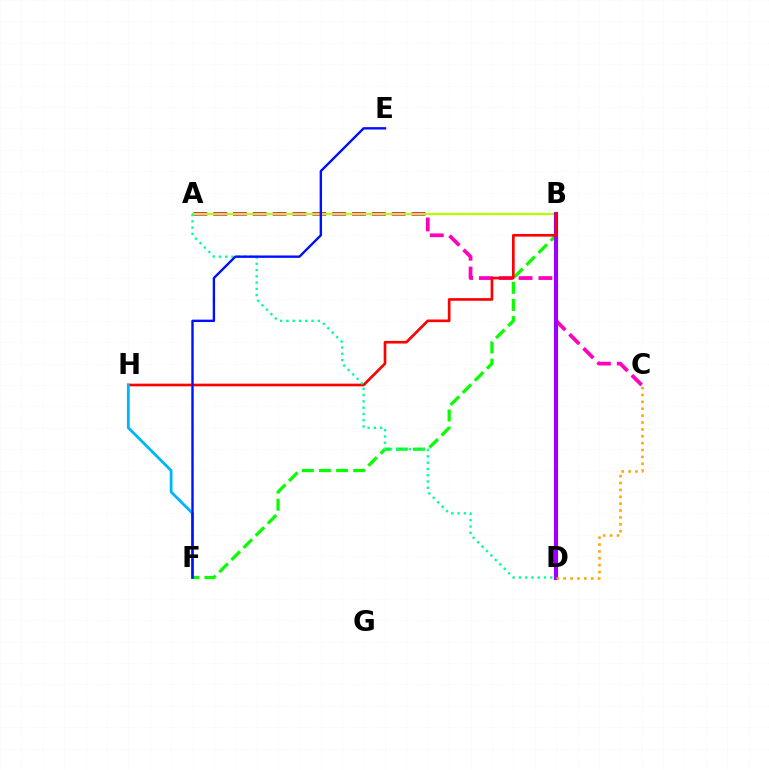{('B', 'F'): [{'color': '#08ff00', 'line_style': 'dashed', 'thickness': 2.33}], ('A', 'C'): [{'color': '#ff00bd', 'line_style': 'dashed', 'thickness': 2.69}], ('A', 'B'): [{'color': '#b3ff00', 'line_style': 'solid', 'thickness': 1.6}], ('B', 'D'): [{'color': '#9b00ff', 'line_style': 'solid', 'thickness': 2.98}], ('B', 'H'): [{'color': '#ff0000', 'line_style': 'solid', 'thickness': 1.92}], ('F', 'H'): [{'color': '#00b5ff', 'line_style': 'solid', 'thickness': 2.03}], ('A', 'D'): [{'color': '#00ff9d', 'line_style': 'dotted', 'thickness': 1.7}], ('E', 'F'): [{'color': '#0010ff', 'line_style': 'solid', 'thickness': 1.73}], ('C', 'D'): [{'color': '#ffa500', 'line_style': 'dotted', 'thickness': 1.87}]}